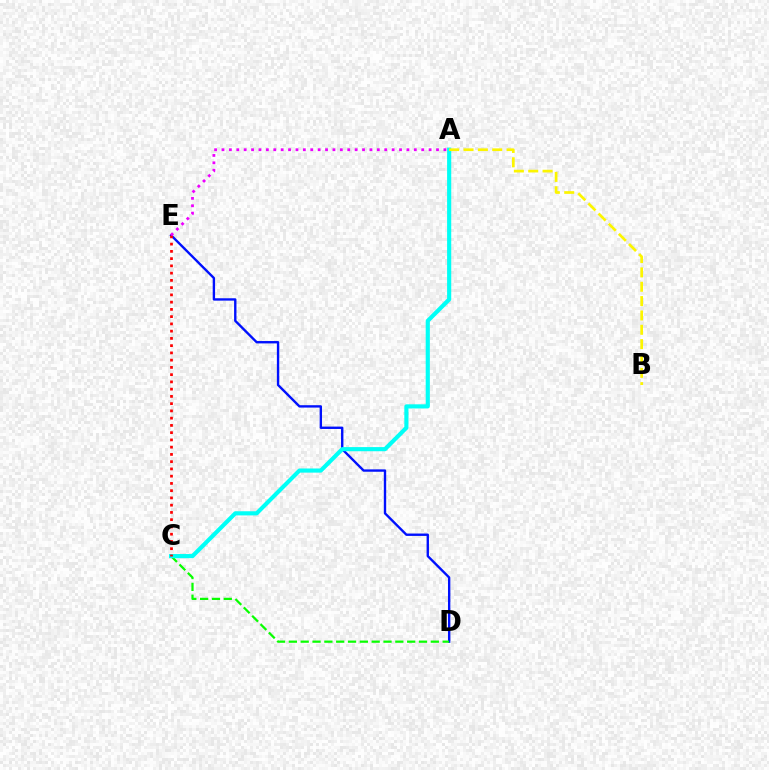{('D', 'E'): [{'color': '#0010ff', 'line_style': 'solid', 'thickness': 1.71}], ('C', 'D'): [{'color': '#08ff00', 'line_style': 'dashed', 'thickness': 1.61}], ('A', 'C'): [{'color': '#00fff6', 'line_style': 'solid', 'thickness': 2.98}], ('C', 'E'): [{'color': '#ff0000', 'line_style': 'dotted', 'thickness': 1.97}], ('A', 'E'): [{'color': '#ee00ff', 'line_style': 'dotted', 'thickness': 2.01}], ('A', 'B'): [{'color': '#fcf500', 'line_style': 'dashed', 'thickness': 1.95}]}